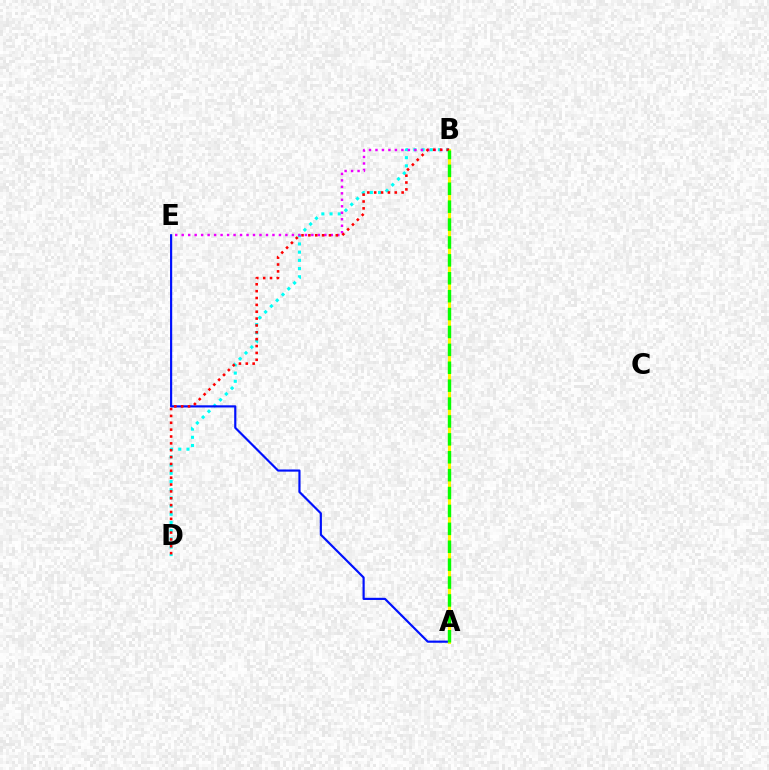{('B', 'D'): [{'color': '#00fff6', 'line_style': 'dotted', 'thickness': 2.23}, {'color': '#ff0000', 'line_style': 'dotted', 'thickness': 1.86}], ('A', 'E'): [{'color': '#0010ff', 'line_style': 'solid', 'thickness': 1.56}], ('B', 'E'): [{'color': '#ee00ff', 'line_style': 'dotted', 'thickness': 1.76}], ('A', 'B'): [{'color': '#fcf500', 'line_style': 'solid', 'thickness': 2.23}, {'color': '#08ff00', 'line_style': 'dashed', 'thickness': 2.43}]}